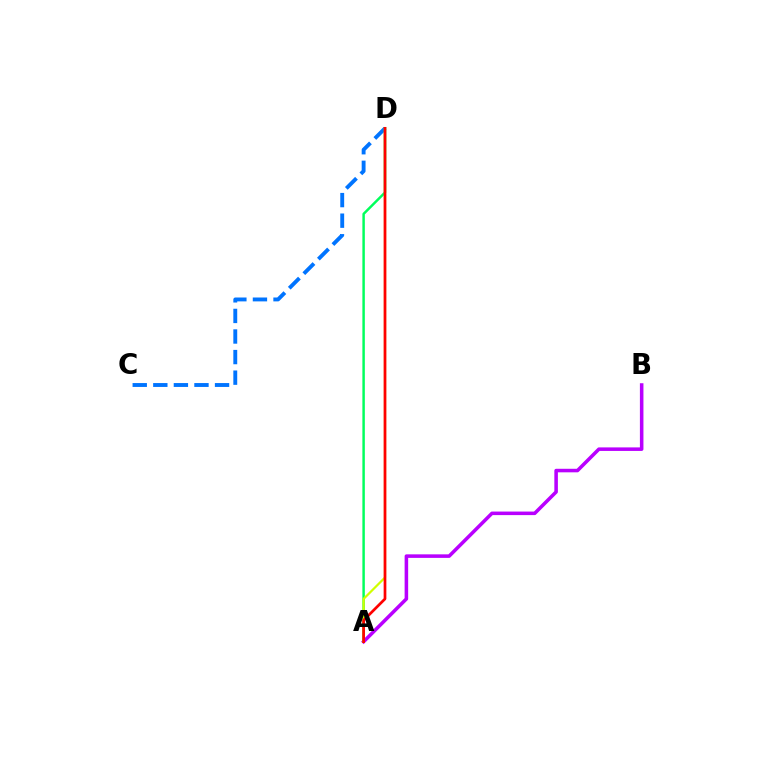{('C', 'D'): [{'color': '#0074ff', 'line_style': 'dashed', 'thickness': 2.8}], ('A', 'B'): [{'color': '#b900ff', 'line_style': 'solid', 'thickness': 2.55}], ('A', 'D'): [{'color': '#00ff5c', 'line_style': 'solid', 'thickness': 1.77}, {'color': '#d1ff00', 'line_style': 'solid', 'thickness': 1.59}, {'color': '#ff0000', 'line_style': 'solid', 'thickness': 1.95}]}